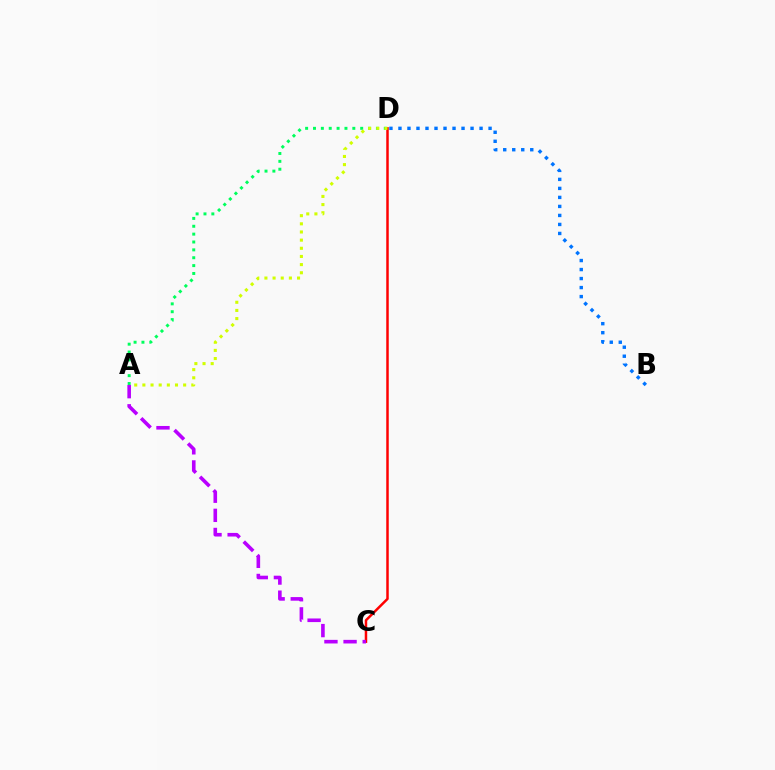{('C', 'D'): [{'color': '#ff0000', 'line_style': 'solid', 'thickness': 1.79}], ('A', 'D'): [{'color': '#00ff5c', 'line_style': 'dotted', 'thickness': 2.14}, {'color': '#d1ff00', 'line_style': 'dotted', 'thickness': 2.22}], ('B', 'D'): [{'color': '#0074ff', 'line_style': 'dotted', 'thickness': 2.45}], ('A', 'C'): [{'color': '#b900ff', 'line_style': 'dashed', 'thickness': 2.6}]}